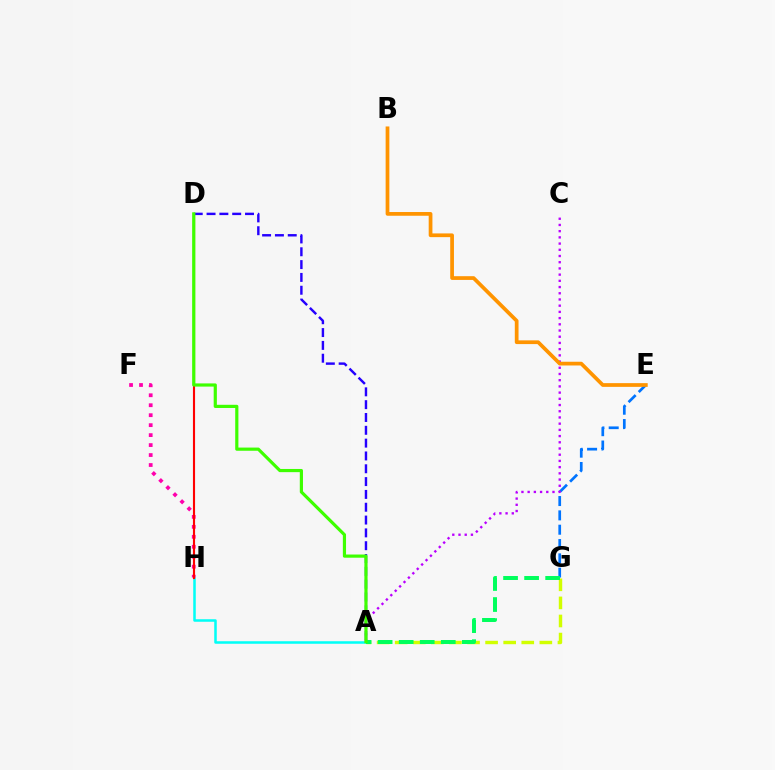{('E', 'G'): [{'color': '#0074ff', 'line_style': 'dashed', 'thickness': 1.95}], ('A', 'H'): [{'color': '#00fff6', 'line_style': 'solid', 'thickness': 1.82}], ('A', 'G'): [{'color': '#d1ff00', 'line_style': 'dashed', 'thickness': 2.46}, {'color': '#00ff5c', 'line_style': 'dashed', 'thickness': 2.86}], ('A', 'C'): [{'color': '#b900ff', 'line_style': 'dotted', 'thickness': 1.69}], ('F', 'H'): [{'color': '#ff00ac', 'line_style': 'dotted', 'thickness': 2.71}], ('A', 'D'): [{'color': '#2500ff', 'line_style': 'dashed', 'thickness': 1.74}, {'color': '#3dff00', 'line_style': 'solid', 'thickness': 2.29}], ('B', 'E'): [{'color': '#ff9400', 'line_style': 'solid', 'thickness': 2.68}], ('D', 'H'): [{'color': '#ff0000', 'line_style': 'solid', 'thickness': 1.52}]}